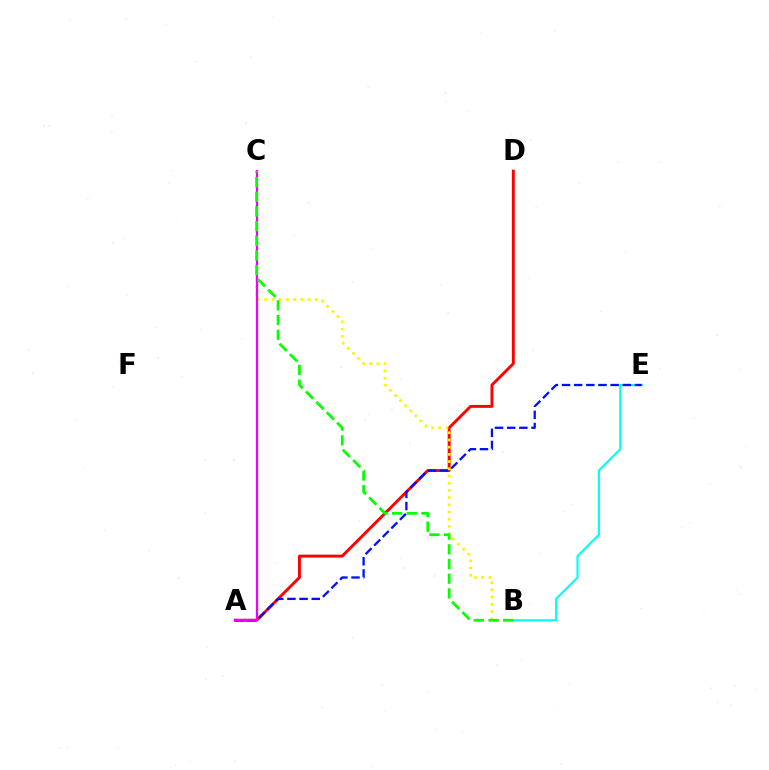{('A', 'D'): [{'color': '#ff0000', 'line_style': 'solid', 'thickness': 2.1}], ('B', 'E'): [{'color': '#00fff6', 'line_style': 'solid', 'thickness': 1.54}], ('A', 'E'): [{'color': '#0010ff', 'line_style': 'dashed', 'thickness': 1.65}], ('B', 'C'): [{'color': '#fcf500', 'line_style': 'dotted', 'thickness': 1.96}, {'color': '#08ff00', 'line_style': 'dashed', 'thickness': 1.99}], ('A', 'C'): [{'color': '#ee00ff', 'line_style': 'solid', 'thickness': 1.61}]}